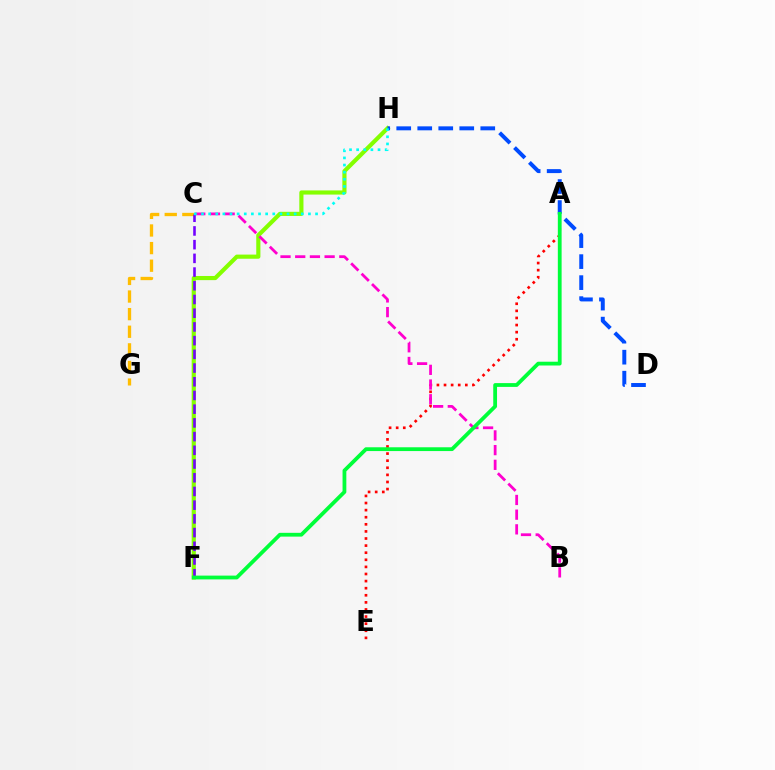{('F', 'H'): [{'color': '#84ff00', 'line_style': 'solid', 'thickness': 2.98}], ('A', 'E'): [{'color': '#ff0000', 'line_style': 'dotted', 'thickness': 1.93}], ('C', 'G'): [{'color': '#ffbd00', 'line_style': 'dashed', 'thickness': 2.39}], ('D', 'H'): [{'color': '#004bff', 'line_style': 'dashed', 'thickness': 2.85}], ('B', 'C'): [{'color': '#ff00cf', 'line_style': 'dashed', 'thickness': 2.0}], ('C', 'F'): [{'color': '#7200ff', 'line_style': 'dashed', 'thickness': 1.86}], ('C', 'H'): [{'color': '#00fff6', 'line_style': 'dotted', 'thickness': 1.94}], ('A', 'F'): [{'color': '#00ff39', 'line_style': 'solid', 'thickness': 2.73}]}